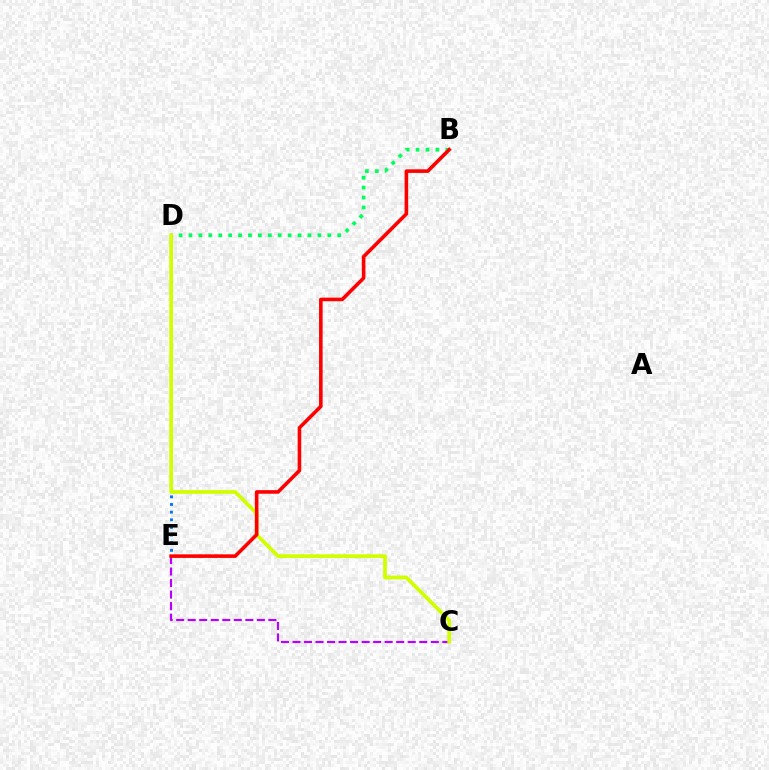{('D', 'E'): [{'color': '#0074ff', 'line_style': 'dotted', 'thickness': 2.08}], ('B', 'D'): [{'color': '#00ff5c', 'line_style': 'dotted', 'thickness': 2.69}], ('C', 'E'): [{'color': '#b900ff', 'line_style': 'dashed', 'thickness': 1.57}], ('C', 'D'): [{'color': '#d1ff00', 'line_style': 'solid', 'thickness': 2.69}], ('B', 'E'): [{'color': '#ff0000', 'line_style': 'solid', 'thickness': 2.58}]}